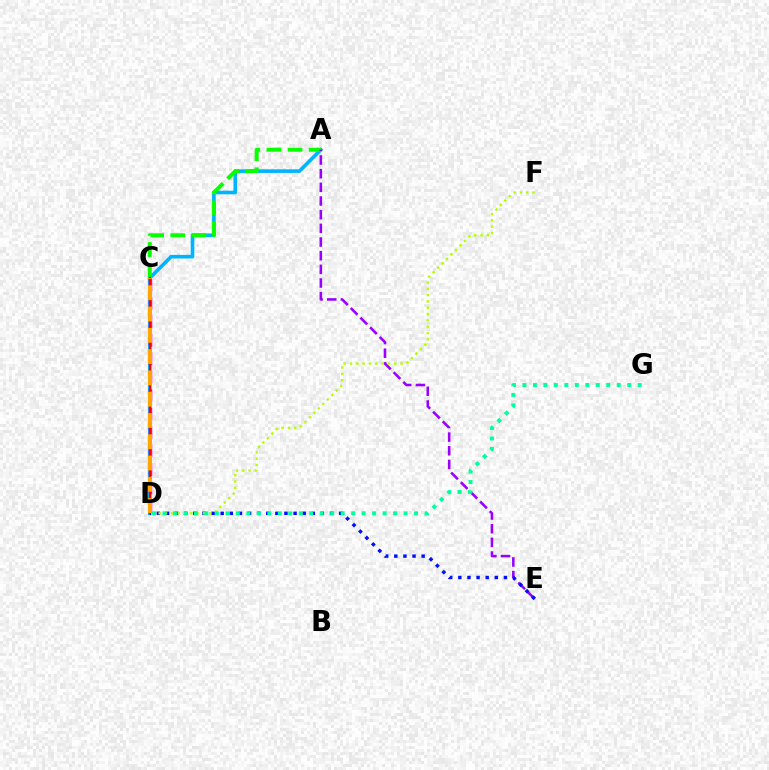{('A', 'D'): [{'color': '#00b5ff', 'line_style': 'solid', 'thickness': 2.61}], ('C', 'D'): [{'color': '#ff00bd', 'line_style': 'dashed', 'thickness': 2.51}, {'color': '#ff0000', 'line_style': 'solid', 'thickness': 1.55}, {'color': '#ffa500', 'line_style': 'dashed', 'thickness': 2.89}], ('A', 'C'): [{'color': '#08ff00', 'line_style': 'dashed', 'thickness': 2.87}], ('A', 'E'): [{'color': '#9b00ff', 'line_style': 'dashed', 'thickness': 1.86}], ('D', 'E'): [{'color': '#0010ff', 'line_style': 'dotted', 'thickness': 2.48}], ('D', 'F'): [{'color': '#b3ff00', 'line_style': 'dotted', 'thickness': 1.72}], ('D', 'G'): [{'color': '#00ff9d', 'line_style': 'dotted', 'thickness': 2.85}]}